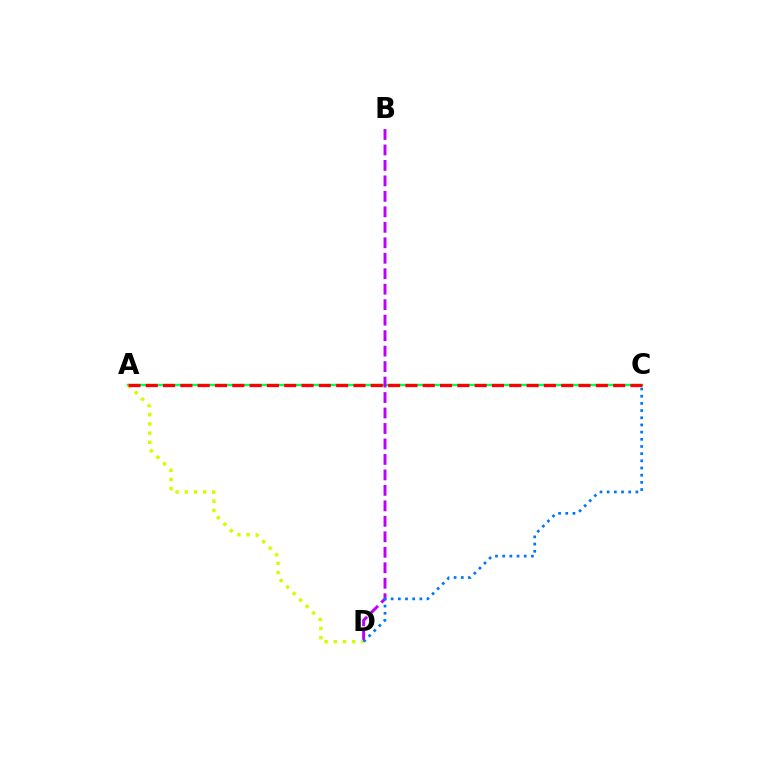{('A', 'C'): [{'color': '#00ff5c', 'line_style': 'solid', 'thickness': 1.72}, {'color': '#ff0000', 'line_style': 'dashed', 'thickness': 2.35}], ('B', 'D'): [{'color': '#b900ff', 'line_style': 'dashed', 'thickness': 2.1}], ('A', 'D'): [{'color': '#d1ff00', 'line_style': 'dotted', 'thickness': 2.5}], ('C', 'D'): [{'color': '#0074ff', 'line_style': 'dotted', 'thickness': 1.95}]}